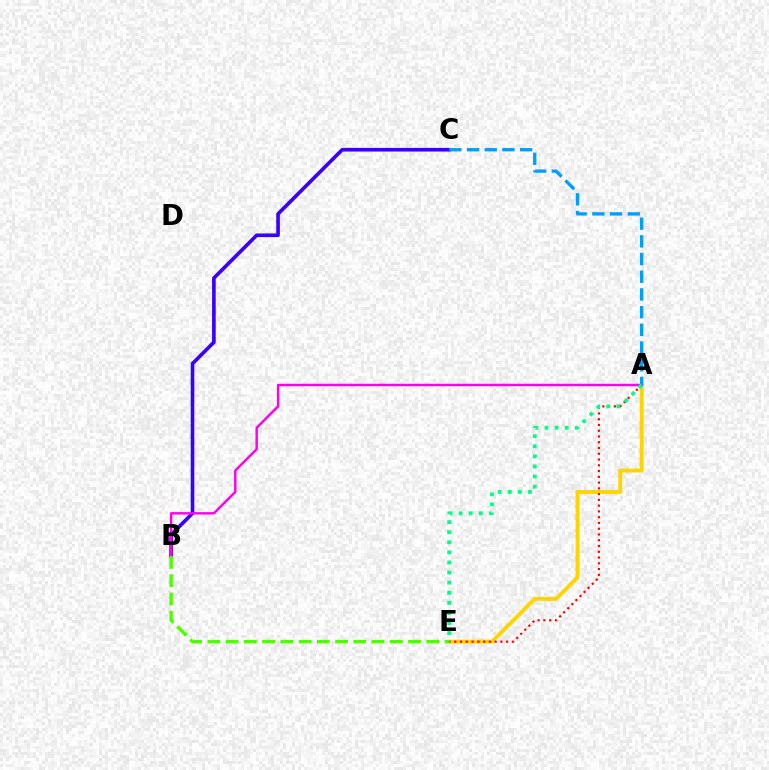{('B', 'C'): [{'color': '#3700ff', 'line_style': 'solid', 'thickness': 2.61}], ('A', 'E'): [{'color': '#ffd500', 'line_style': 'solid', 'thickness': 2.81}, {'color': '#ff0000', 'line_style': 'dotted', 'thickness': 1.57}, {'color': '#00ff86', 'line_style': 'dotted', 'thickness': 2.74}], ('A', 'B'): [{'color': '#ff00ed', 'line_style': 'solid', 'thickness': 1.76}], ('B', 'E'): [{'color': '#4fff00', 'line_style': 'dashed', 'thickness': 2.48}], ('A', 'C'): [{'color': '#009eff', 'line_style': 'dashed', 'thickness': 2.4}]}